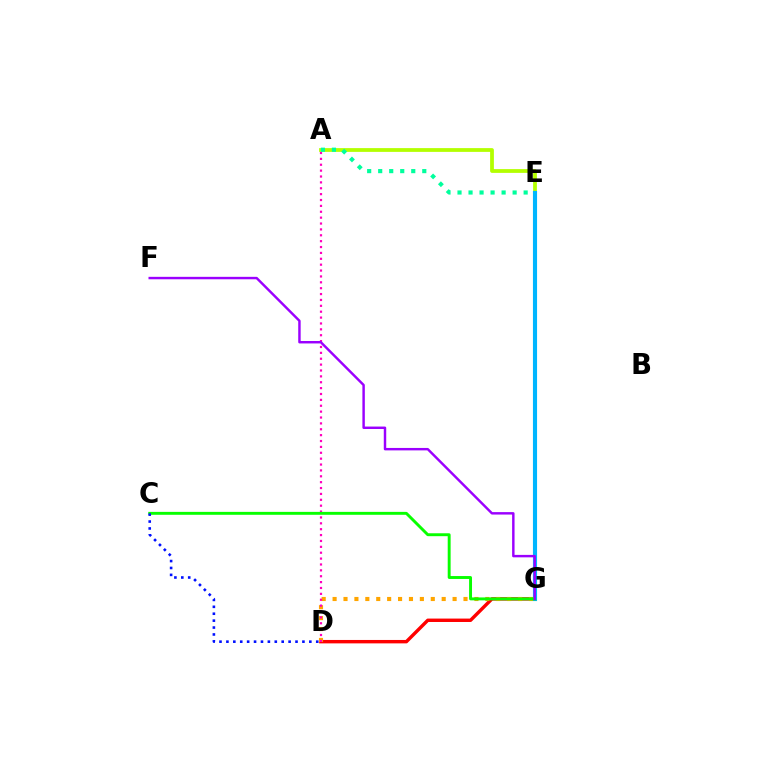{('D', 'G'): [{'color': '#ff0000', 'line_style': 'solid', 'thickness': 2.46}, {'color': '#ffa500', 'line_style': 'dotted', 'thickness': 2.96}], ('A', 'E'): [{'color': '#b3ff00', 'line_style': 'solid', 'thickness': 2.72}, {'color': '#00ff9d', 'line_style': 'dotted', 'thickness': 2.99}], ('E', 'G'): [{'color': '#00b5ff', 'line_style': 'solid', 'thickness': 2.97}], ('A', 'D'): [{'color': '#ff00bd', 'line_style': 'dotted', 'thickness': 1.6}], ('C', 'G'): [{'color': '#08ff00', 'line_style': 'solid', 'thickness': 2.1}], ('F', 'G'): [{'color': '#9b00ff', 'line_style': 'solid', 'thickness': 1.76}], ('C', 'D'): [{'color': '#0010ff', 'line_style': 'dotted', 'thickness': 1.88}]}